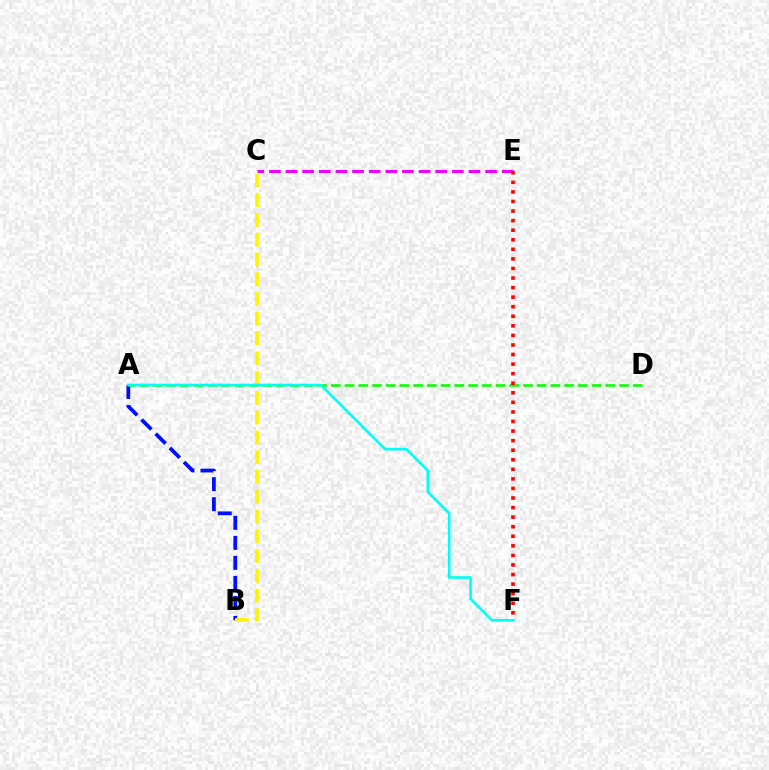{('A', 'B'): [{'color': '#0010ff', 'line_style': 'dashed', 'thickness': 2.72}], ('A', 'D'): [{'color': '#08ff00', 'line_style': 'dashed', 'thickness': 1.86}], ('C', 'E'): [{'color': '#ee00ff', 'line_style': 'dashed', 'thickness': 2.26}], ('E', 'F'): [{'color': '#ff0000', 'line_style': 'dotted', 'thickness': 2.6}], ('B', 'C'): [{'color': '#fcf500', 'line_style': 'dashed', 'thickness': 2.69}], ('A', 'F'): [{'color': '#00fff6', 'line_style': 'solid', 'thickness': 1.89}]}